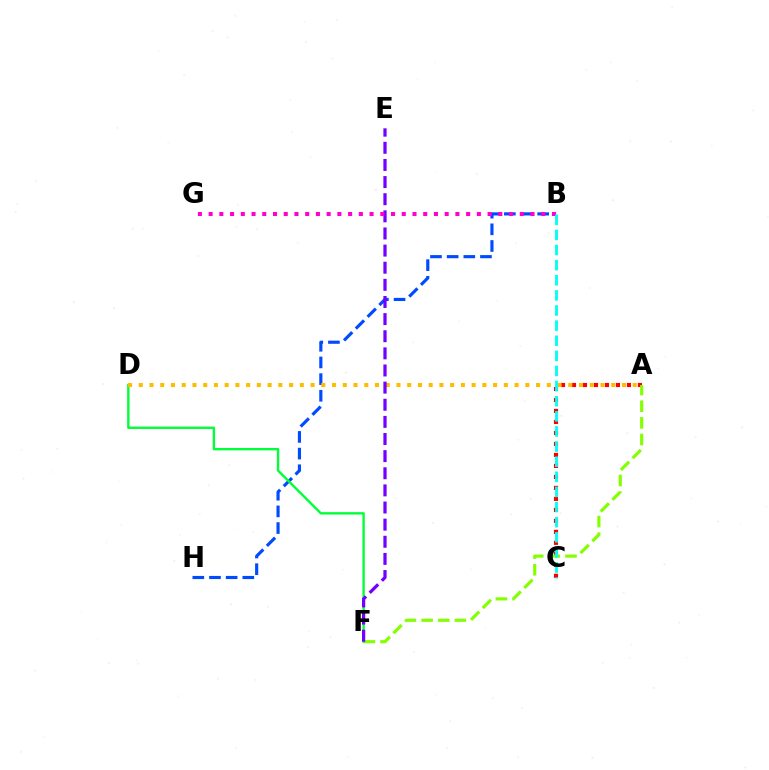{('B', 'H'): [{'color': '#004bff', 'line_style': 'dashed', 'thickness': 2.26}], ('A', 'C'): [{'color': '#ff0000', 'line_style': 'dotted', 'thickness': 2.99}], ('A', 'F'): [{'color': '#84ff00', 'line_style': 'dashed', 'thickness': 2.26}], ('D', 'F'): [{'color': '#00ff39', 'line_style': 'solid', 'thickness': 1.71}], ('A', 'D'): [{'color': '#ffbd00', 'line_style': 'dotted', 'thickness': 2.92}], ('E', 'F'): [{'color': '#7200ff', 'line_style': 'dashed', 'thickness': 2.33}], ('B', 'G'): [{'color': '#ff00cf', 'line_style': 'dotted', 'thickness': 2.92}], ('B', 'C'): [{'color': '#00fff6', 'line_style': 'dashed', 'thickness': 2.05}]}